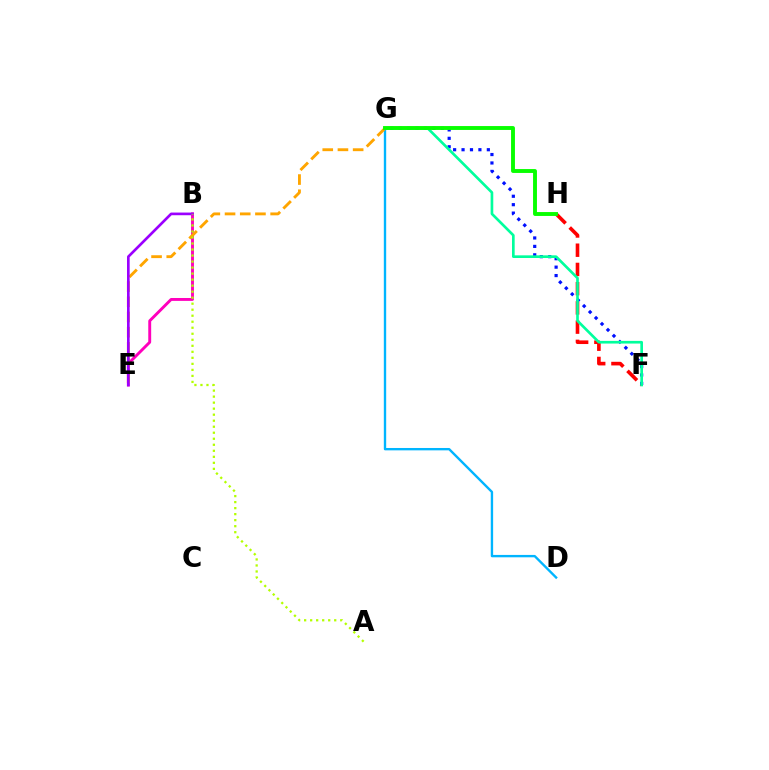{('D', 'G'): [{'color': '#00b5ff', 'line_style': 'solid', 'thickness': 1.71}], ('F', 'H'): [{'color': '#ff0000', 'line_style': 'dashed', 'thickness': 2.61}], ('B', 'E'): [{'color': '#ff00bd', 'line_style': 'solid', 'thickness': 2.09}, {'color': '#9b00ff', 'line_style': 'solid', 'thickness': 1.92}], ('F', 'G'): [{'color': '#0010ff', 'line_style': 'dotted', 'thickness': 2.29}, {'color': '#00ff9d', 'line_style': 'solid', 'thickness': 1.92}], ('E', 'G'): [{'color': '#ffa500', 'line_style': 'dashed', 'thickness': 2.07}], ('A', 'B'): [{'color': '#b3ff00', 'line_style': 'dotted', 'thickness': 1.63}], ('G', 'H'): [{'color': '#08ff00', 'line_style': 'solid', 'thickness': 2.8}]}